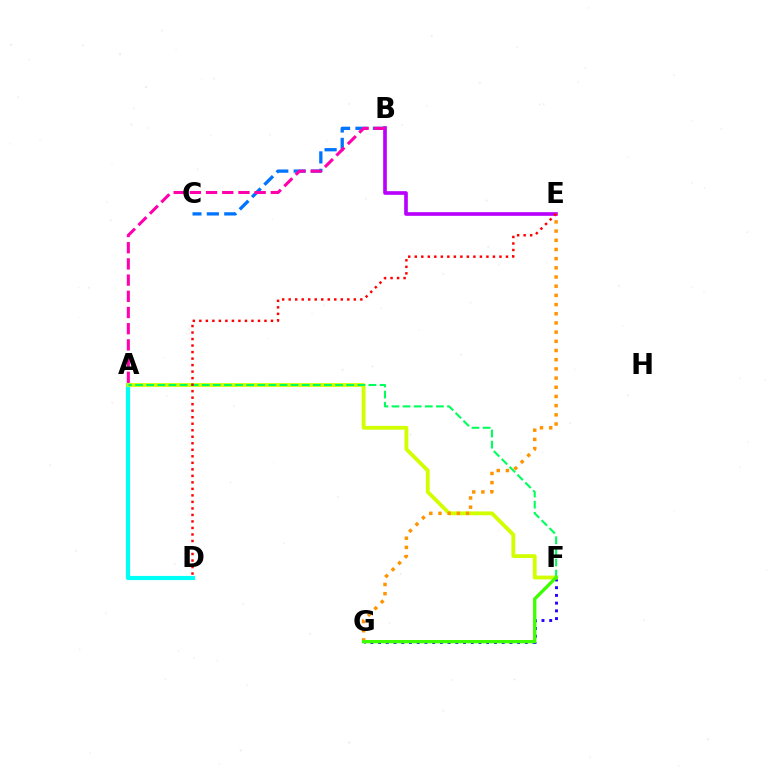{('F', 'G'): [{'color': '#2500ff', 'line_style': 'dotted', 'thickness': 2.1}, {'color': '#3dff00', 'line_style': 'solid', 'thickness': 2.39}], ('B', 'E'): [{'color': '#b900ff', 'line_style': 'solid', 'thickness': 2.63}], ('A', 'D'): [{'color': '#00fff6', 'line_style': 'solid', 'thickness': 3.0}], ('A', 'F'): [{'color': '#d1ff00', 'line_style': 'solid', 'thickness': 2.75}, {'color': '#00ff5c', 'line_style': 'dashed', 'thickness': 1.51}], ('E', 'G'): [{'color': '#ff9400', 'line_style': 'dotted', 'thickness': 2.5}], ('B', 'C'): [{'color': '#0074ff', 'line_style': 'dashed', 'thickness': 2.37}], ('D', 'E'): [{'color': '#ff0000', 'line_style': 'dotted', 'thickness': 1.77}], ('A', 'B'): [{'color': '#ff00ac', 'line_style': 'dashed', 'thickness': 2.2}]}